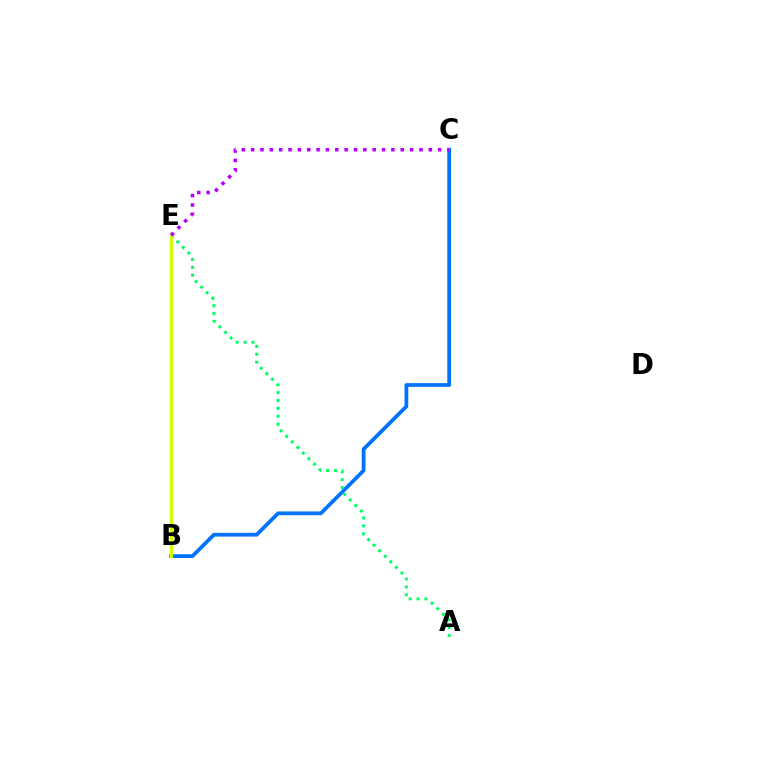{('B', 'C'): [{'color': '#0074ff', 'line_style': 'solid', 'thickness': 2.71}], ('A', 'E'): [{'color': '#00ff5c', 'line_style': 'dotted', 'thickness': 2.14}], ('B', 'E'): [{'color': '#ff0000', 'line_style': 'dashed', 'thickness': 2.07}, {'color': '#d1ff00', 'line_style': 'solid', 'thickness': 2.5}], ('C', 'E'): [{'color': '#b900ff', 'line_style': 'dotted', 'thickness': 2.54}]}